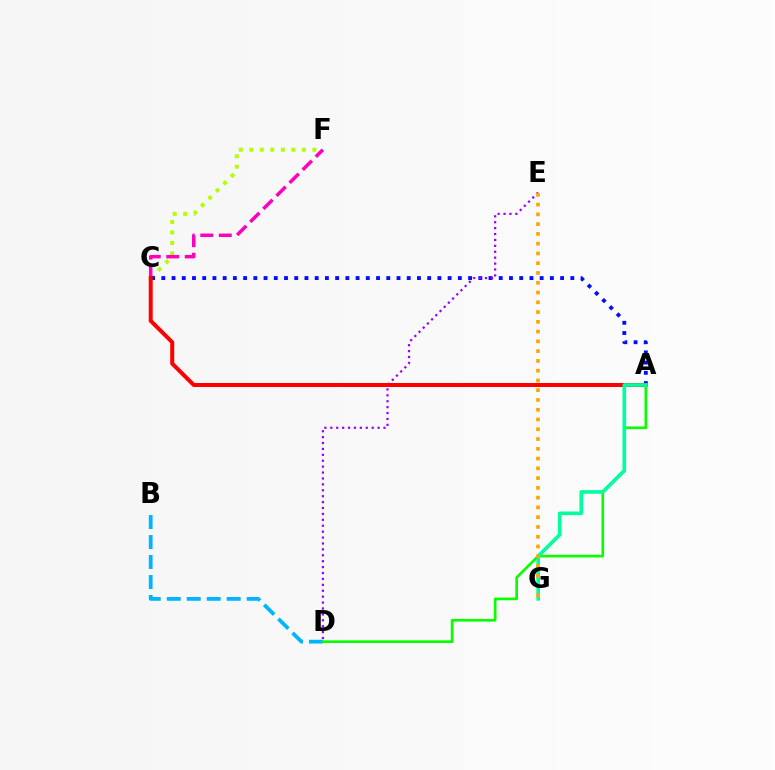{('B', 'D'): [{'color': '#00b5ff', 'line_style': 'dashed', 'thickness': 2.71}], ('C', 'F'): [{'color': '#b3ff00', 'line_style': 'dotted', 'thickness': 2.86}, {'color': '#ff00bd', 'line_style': 'dashed', 'thickness': 2.51}], ('A', 'C'): [{'color': '#0010ff', 'line_style': 'dotted', 'thickness': 2.78}, {'color': '#ff0000', 'line_style': 'solid', 'thickness': 2.87}], ('D', 'E'): [{'color': '#9b00ff', 'line_style': 'dotted', 'thickness': 1.61}], ('A', 'D'): [{'color': '#08ff00', 'line_style': 'solid', 'thickness': 1.93}], ('A', 'G'): [{'color': '#00ff9d', 'line_style': 'solid', 'thickness': 2.61}], ('E', 'G'): [{'color': '#ffa500', 'line_style': 'dotted', 'thickness': 2.65}]}